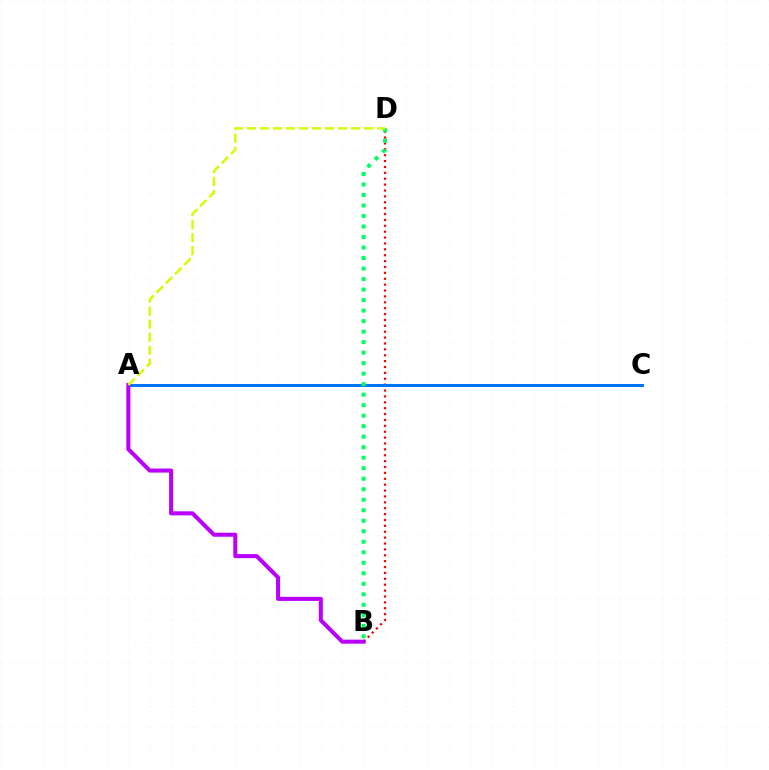{('B', 'D'): [{'color': '#ff0000', 'line_style': 'dotted', 'thickness': 1.6}, {'color': '#00ff5c', 'line_style': 'dotted', 'thickness': 2.85}], ('A', 'C'): [{'color': '#0074ff', 'line_style': 'solid', 'thickness': 2.14}], ('A', 'B'): [{'color': '#b900ff', 'line_style': 'solid', 'thickness': 2.9}], ('A', 'D'): [{'color': '#d1ff00', 'line_style': 'dashed', 'thickness': 1.77}]}